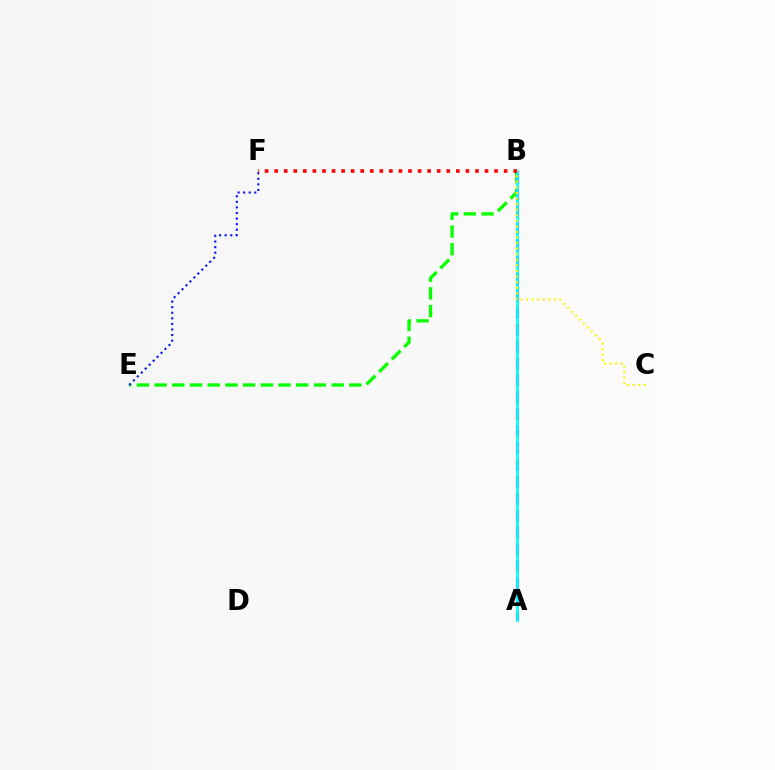{('B', 'E'): [{'color': '#08ff00', 'line_style': 'dashed', 'thickness': 2.41}], ('A', 'B'): [{'color': '#ee00ff', 'line_style': 'dashed', 'thickness': 2.3}, {'color': '#00fff6', 'line_style': 'solid', 'thickness': 1.94}], ('B', 'C'): [{'color': '#fcf500', 'line_style': 'dotted', 'thickness': 1.51}], ('E', 'F'): [{'color': '#0010ff', 'line_style': 'dotted', 'thickness': 1.51}], ('B', 'F'): [{'color': '#ff0000', 'line_style': 'dotted', 'thickness': 2.6}]}